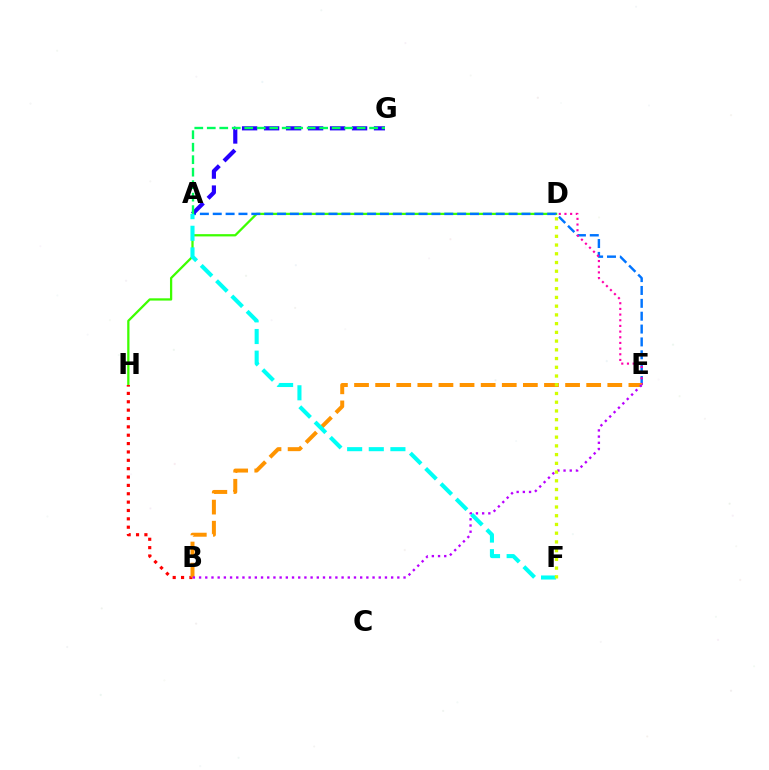{('D', 'H'): [{'color': '#3dff00', 'line_style': 'solid', 'thickness': 1.63}], ('A', 'E'): [{'color': '#0074ff', 'line_style': 'dashed', 'thickness': 1.75}], ('D', 'E'): [{'color': '#ff00ac', 'line_style': 'dotted', 'thickness': 1.54}], ('A', 'G'): [{'color': '#2500ff', 'line_style': 'dashed', 'thickness': 2.99}, {'color': '#00ff5c', 'line_style': 'dashed', 'thickness': 1.7}], ('B', 'H'): [{'color': '#ff0000', 'line_style': 'dotted', 'thickness': 2.27}], ('B', 'E'): [{'color': '#ff9400', 'line_style': 'dashed', 'thickness': 2.87}, {'color': '#b900ff', 'line_style': 'dotted', 'thickness': 1.68}], ('A', 'F'): [{'color': '#00fff6', 'line_style': 'dashed', 'thickness': 2.94}], ('D', 'F'): [{'color': '#d1ff00', 'line_style': 'dotted', 'thickness': 2.37}]}